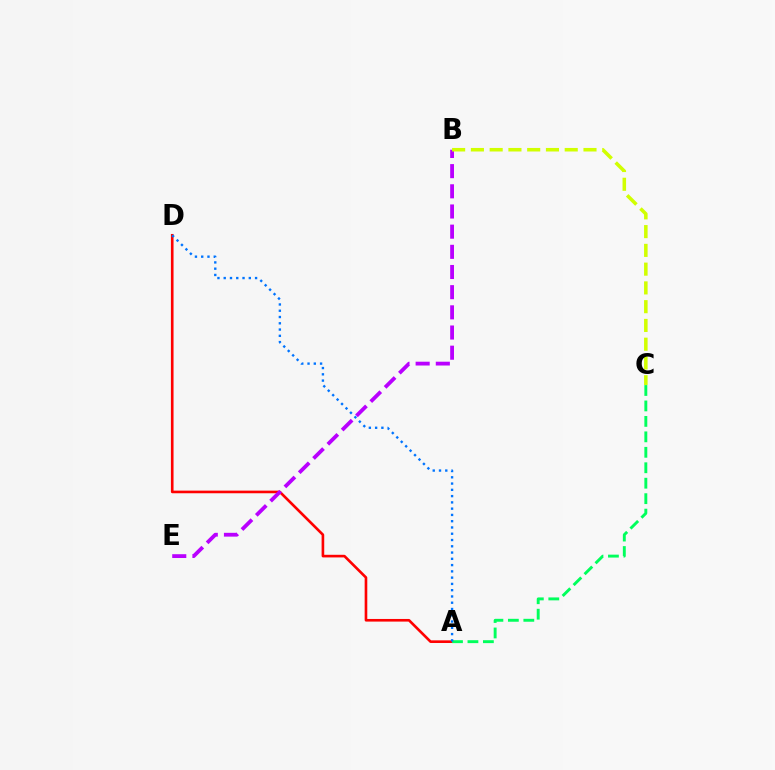{('A', 'D'): [{'color': '#ff0000', 'line_style': 'solid', 'thickness': 1.89}, {'color': '#0074ff', 'line_style': 'dotted', 'thickness': 1.7}], ('B', 'E'): [{'color': '#b900ff', 'line_style': 'dashed', 'thickness': 2.74}], ('A', 'C'): [{'color': '#00ff5c', 'line_style': 'dashed', 'thickness': 2.1}], ('B', 'C'): [{'color': '#d1ff00', 'line_style': 'dashed', 'thickness': 2.55}]}